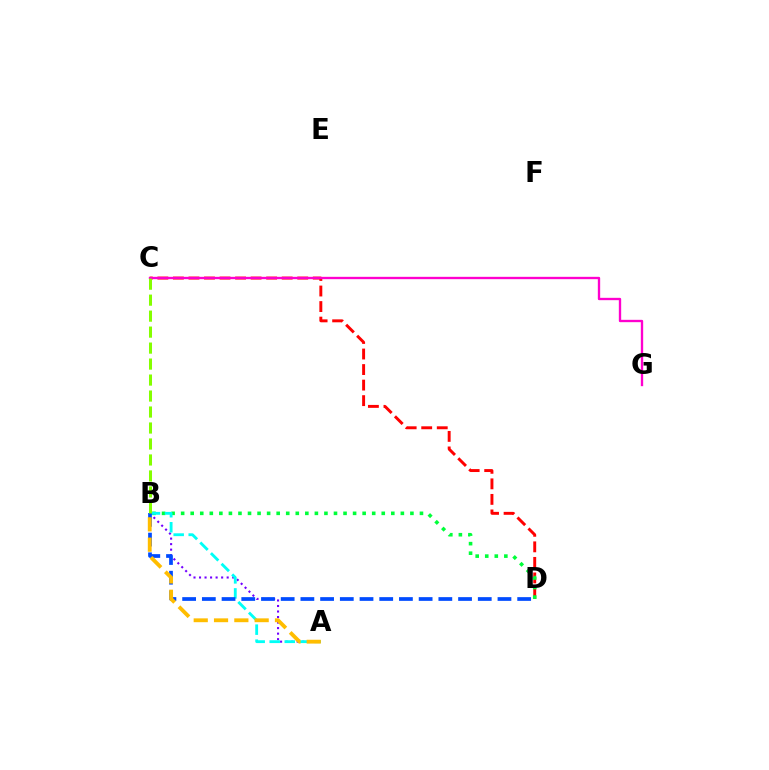{('C', 'D'): [{'color': '#ff0000', 'line_style': 'dashed', 'thickness': 2.11}], ('C', 'G'): [{'color': '#ff00cf', 'line_style': 'solid', 'thickness': 1.69}], ('A', 'B'): [{'color': '#7200ff', 'line_style': 'dotted', 'thickness': 1.5}, {'color': '#00fff6', 'line_style': 'dashed', 'thickness': 2.04}, {'color': '#ffbd00', 'line_style': 'dashed', 'thickness': 2.76}], ('B', 'D'): [{'color': '#00ff39', 'line_style': 'dotted', 'thickness': 2.6}, {'color': '#004bff', 'line_style': 'dashed', 'thickness': 2.68}], ('B', 'C'): [{'color': '#84ff00', 'line_style': 'dashed', 'thickness': 2.17}]}